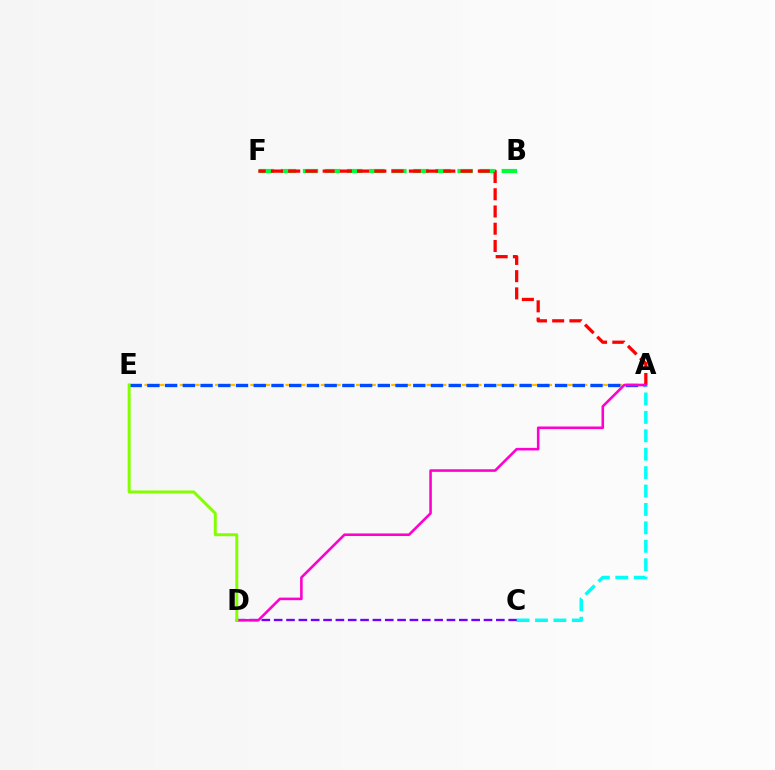{('A', 'E'): [{'color': '#ffbd00', 'line_style': 'dashed', 'thickness': 1.6}, {'color': '#004bff', 'line_style': 'dashed', 'thickness': 2.41}], ('B', 'F'): [{'color': '#00ff39', 'line_style': 'dashed', 'thickness': 3.0}], ('C', 'D'): [{'color': '#7200ff', 'line_style': 'dashed', 'thickness': 1.68}], ('A', 'F'): [{'color': '#ff0000', 'line_style': 'dashed', 'thickness': 2.34}], ('A', 'C'): [{'color': '#00fff6', 'line_style': 'dashed', 'thickness': 2.5}], ('A', 'D'): [{'color': '#ff00cf', 'line_style': 'solid', 'thickness': 1.86}], ('D', 'E'): [{'color': '#84ff00', 'line_style': 'solid', 'thickness': 2.13}]}